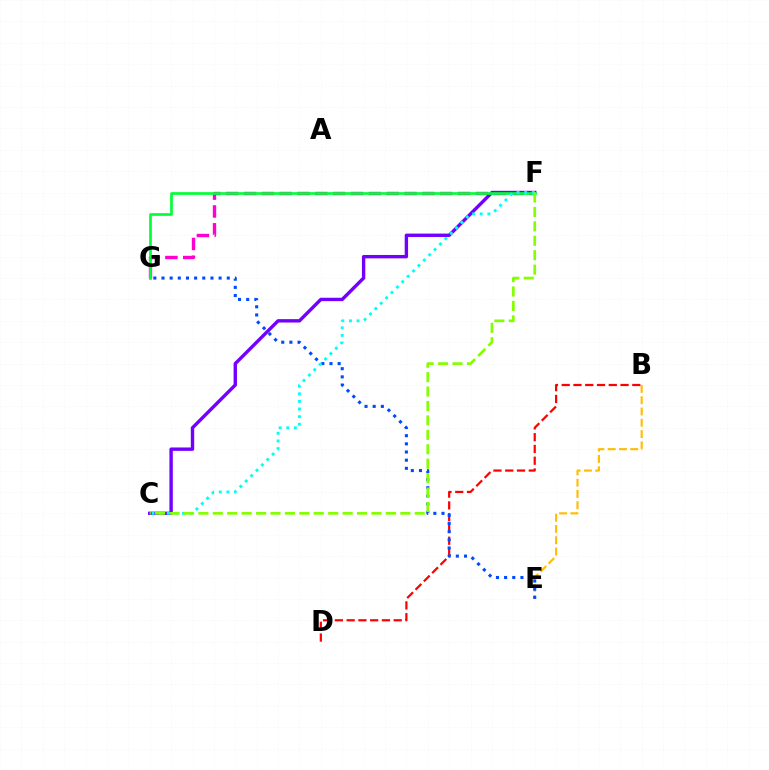{('F', 'G'): [{'color': '#ff00cf', 'line_style': 'dashed', 'thickness': 2.42}, {'color': '#00ff39', 'line_style': 'solid', 'thickness': 1.94}], ('B', 'E'): [{'color': '#ffbd00', 'line_style': 'dashed', 'thickness': 1.53}], ('B', 'D'): [{'color': '#ff0000', 'line_style': 'dashed', 'thickness': 1.6}], ('C', 'F'): [{'color': '#7200ff', 'line_style': 'solid', 'thickness': 2.44}, {'color': '#00fff6', 'line_style': 'dotted', 'thickness': 2.07}, {'color': '#84ff00', 'line_style': 'dashed', 'thickness': 1.96}], ('E', 'G'): [{'color': '#004bff', 'line_style': 'dotted', 'thickness': 2.22}]}